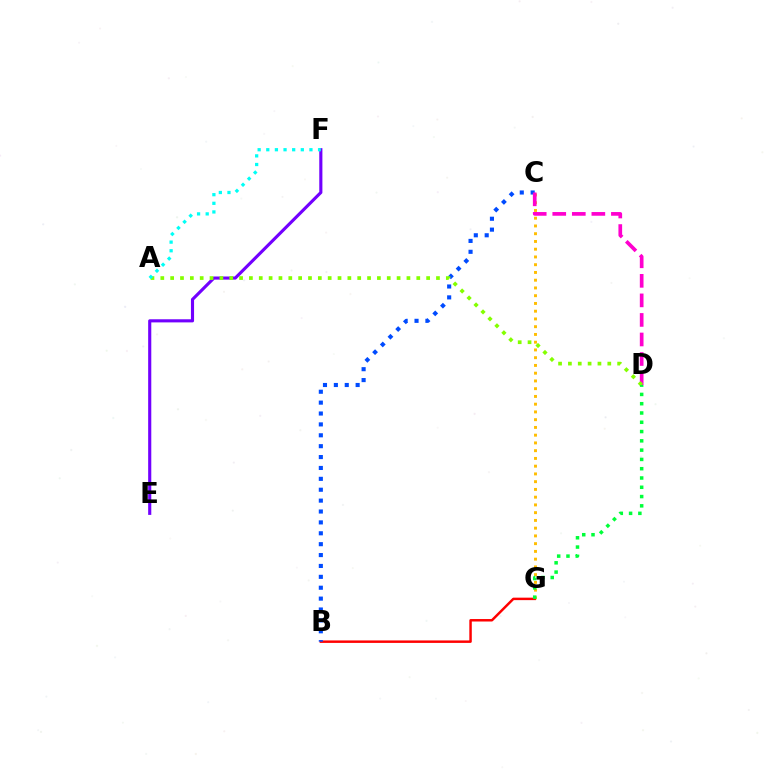{('C', 'G'): [{'color': '#ffbd00', 'line_style': 'dotted', 'thickness': 2.11}], ('E', 'F'): [{'color': '#7200ff', 'line_style': 'solid', 'thickness': 2.25}], ('B', 'G'): [{'color': '#ff0000', 'line_style': 'solid', 'thickness': 1.78}], ('B', 'C'): [{'color': '#004bff', 'line_style': 'dotted', 'thickness': 2.96}], ('C', 'D'): [{'color': '#ff00cf', 'line_style': 'dashed', 'thickness': 2.66}], ('A', 'D'): [{'color': '#84ff00', 'line_style': 'dotted', 'thickness': 2.67}], ('A', 'F'): [{'color': '#00fff6', 'line_style': 'dotted', 'thickness': 2.35}], ('D', 'G'): [{'color': '#00ff39', 'line_style': 'dotted', 'thickness': 2.52}]}